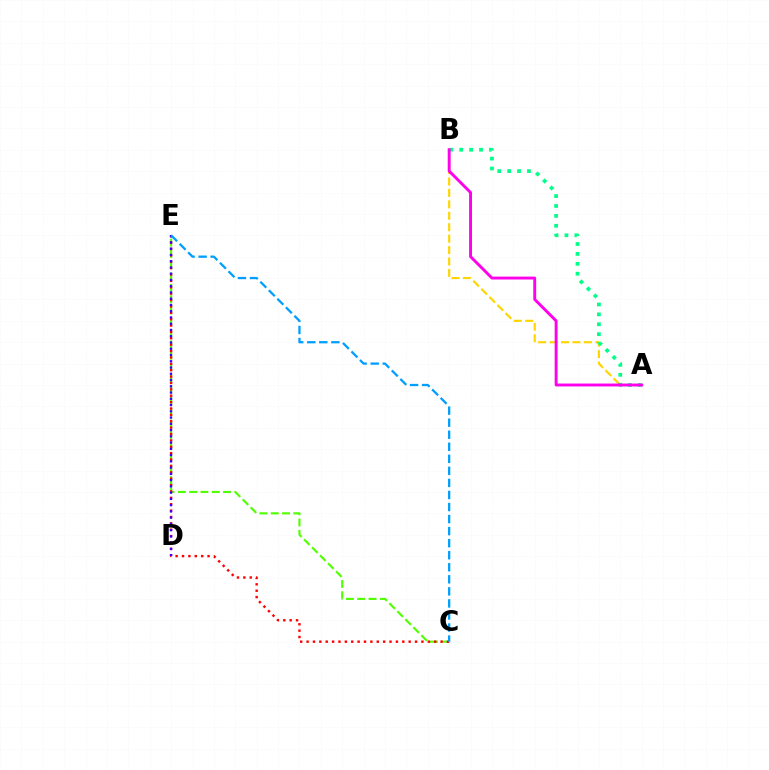{('C', 'E'): [{'color': '#4fff00', 'line_style': 'dashed', 'thickness': 1.54}, {'color': '#ff0000', 'line_style': 'dotted', 'thickness': 1.73}, {'color': '#009eff', 'line_style': 'dashed', 'thickness': 1.64}], ('A', 'B'): [{'color': '#ffd500', 'line_style': 'dashed', 'thickness': 1.55}, {'color': '#00ff86', 'line_style': 'dotted', 'thickness': 2.69}, {'color': '#ff00ed', 'line_style': 'solid', 'thickness': 2.09}], ('D', 'E'): [{'color': '#3700ff', 'line_style': 'dotted', 'thickness': 1.7}]}